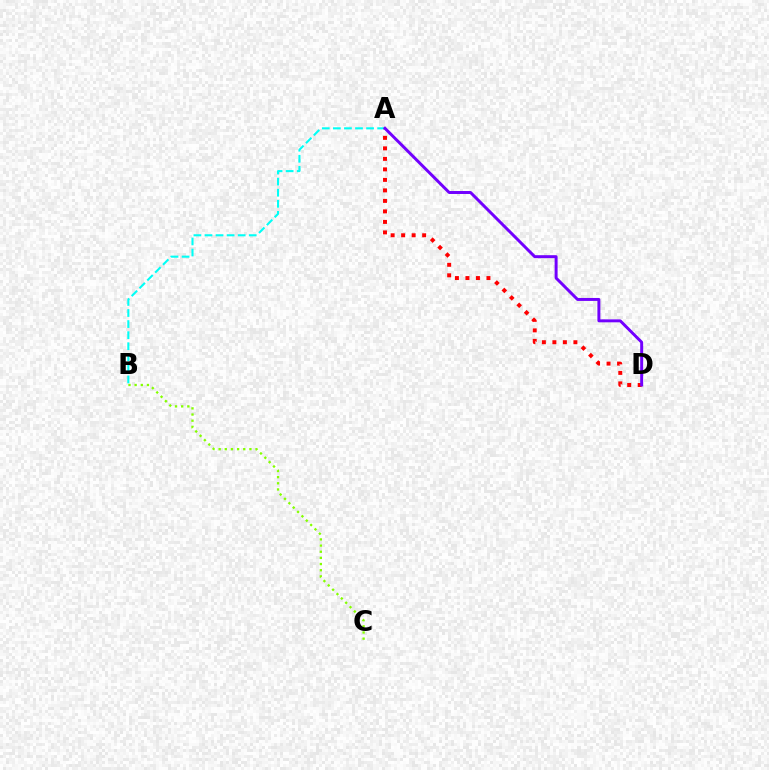{('A', 'D'): [{'color': '#ff0000', 'line_style': 'dotted', 'thickness': 2.85}, {'color': '#7200ff', 'line_style': 'solid', 'thickness': 2.13}], ('B', 'C'): [{'color': '#84ff00', 'line_style': 'dotted', 'thickness': 1.67}], ('A', 'B'): [{'color': '#00fff6', 'line_style': 'dashed', 'thickness': 1.5}]}